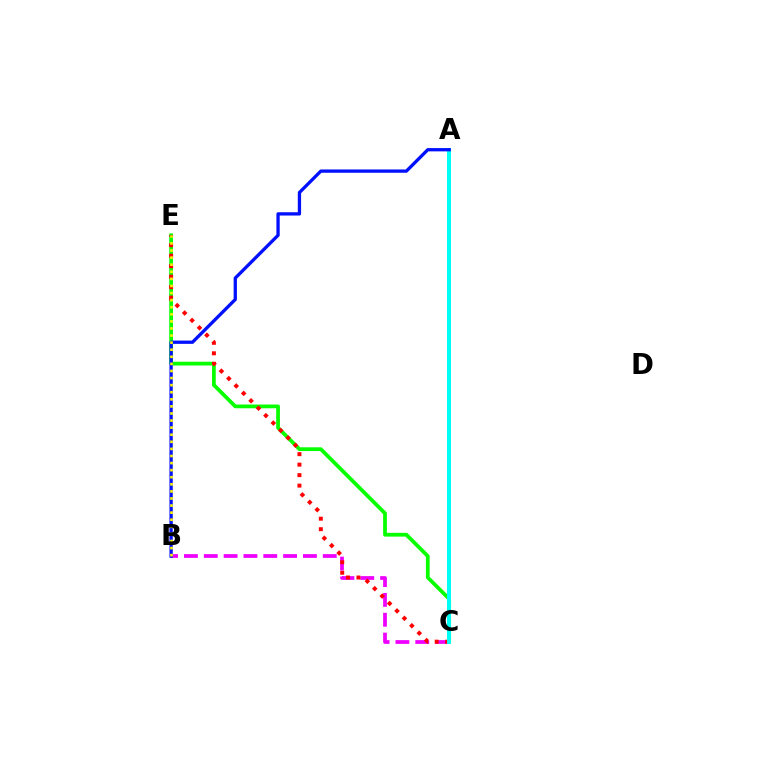{('C', 'E'): [{'color': '#08ff00', 'line_style': 'solid', 'thickness': 2.7}, {'color': '#ff0000', 'line_style': 'dotted', 'thickness': 2.85}], ('B', 'C'): [{'color': '#ee00ff', 'line_style': 'dashed', 'thickness': 2.69}], ('A', 'C'): [{'color': '#00fff6', 'line_style': 'solid', 'thickness': 2.86}], ('A', 'B'): [{'color': '#0010ff', 'line_style': 'solid', 'thickness': 2.37}], ('B', 'E'): [{'color': '#fcf500', 'line_style': 'dotted', 'thickness': 1.92}]}